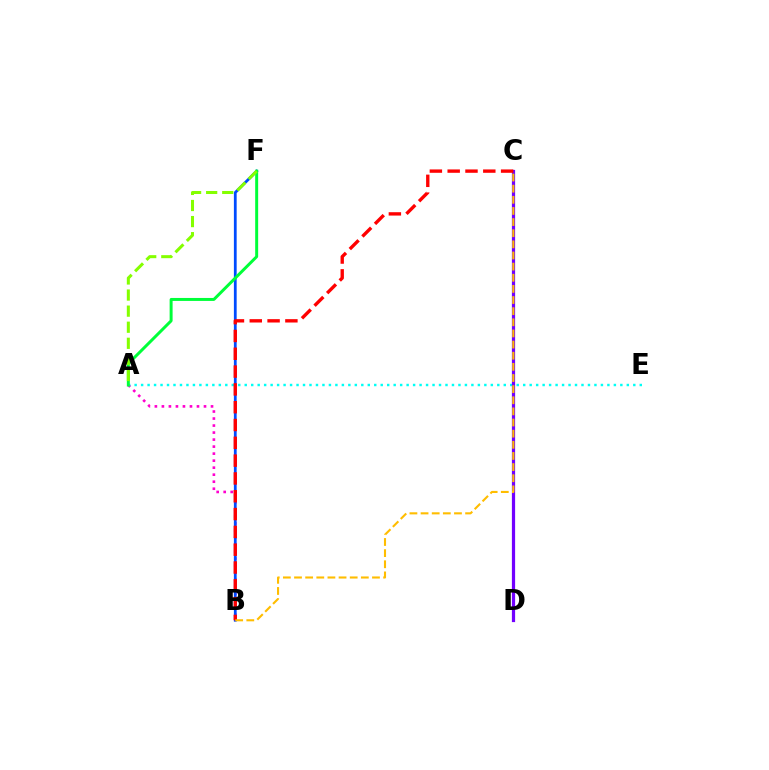{('A', 'B'): [{'color': '#ff00cf', 'line_style': 'dotted', 'thickness': 1.91}], ('A', 'E'): [{'color': '#00fff6', 'line_style': 'dotted', 'thickness': 1.76}], ('B', 'F'): [{'color': '#004bff', 'line_style': 'solid', 'thickness': 2.0}], ('C', 'D'): [{'color': '#7200ff', 'line_style': 'solid', 'thickness': 2.32}], ('A', 'F'): [{'color': '#00ff39', 'line_style': 'solid', 'thickness': 2.14}, {'color': '#84ff00', 'line_style': 'dashed', 'thickness': 2.18}], ('B', 'C'): [{'color': '#ff0000', 'line_style': 'dashed', 'thickness': 2.42}, {'color': '#ffbd00', 'line_style': 'dashed', 'thickness': 1.51}]}